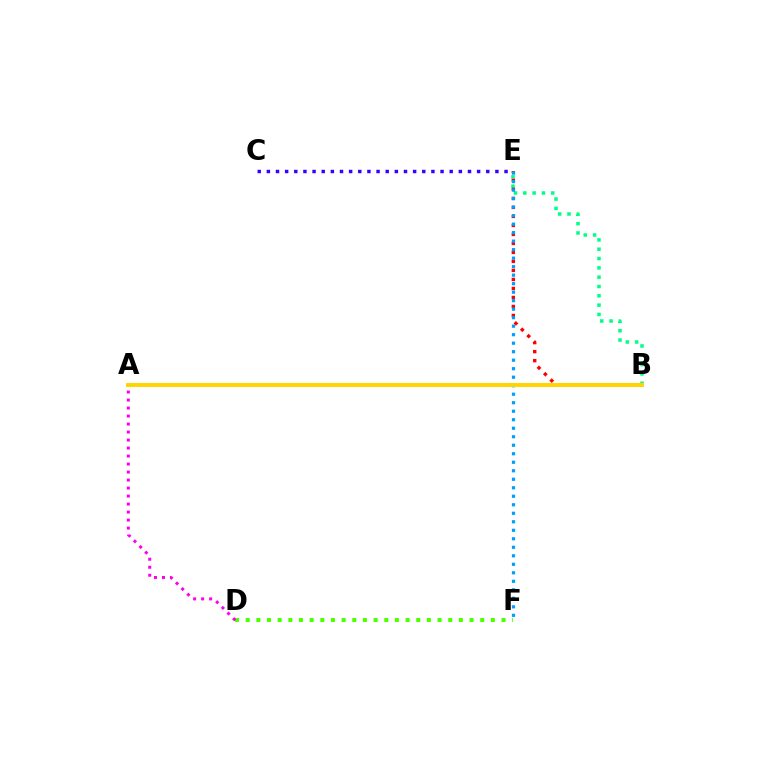{('D', 'F'): [{'color': '#4fff00', 'line_style': 'dotted', 'thickness': 2.9}], ('A', 'D'): [{'color': '#ff00ed', 'line_style': 'dotted', 'thickness': 2.17}], ('B', 'E'): [{'color': '#00ff86', 'line_style': 'dotted', 'thickness': 2.53}, {'color': '#ff0000', 'line_style': 'dotted', 'thickness': 2.45}], ('E', 'F'): [{'color': '#009eff', 'line_style': 'dotted', 'thickness': 2.31}], ('A', 'B'): [{'color': '#ffd500', 'line_style': 'solid', 'thickness': 2.85}], ('C', 'E'): [{'color': '#3700ff', 'line_style': 'dotted', 'thickness': 2.48}]}